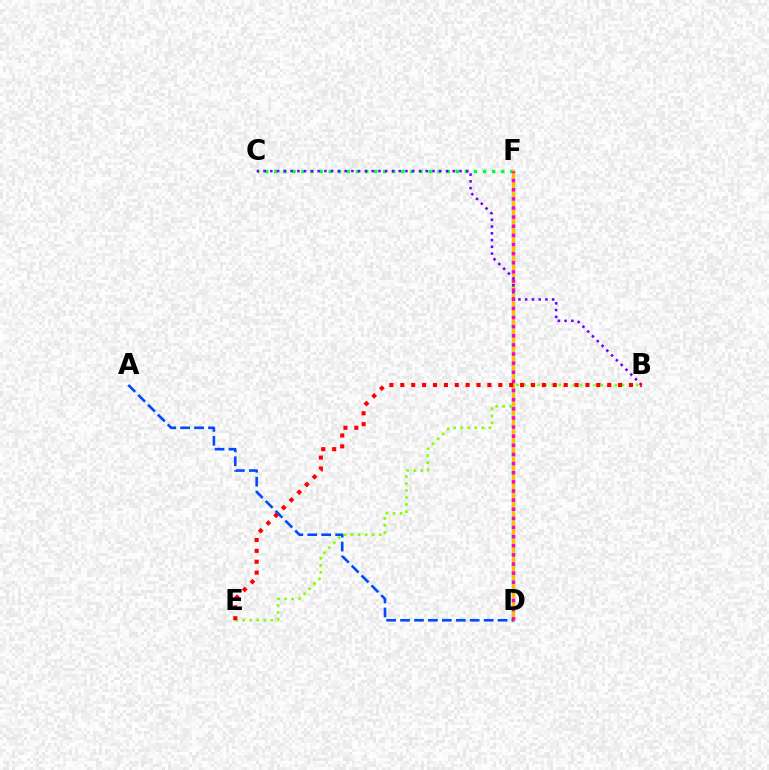{('B', 'E'): [{'color': '#84ff00', 'line_style': 'dotted', 'thickness': 1.91}, {'color': '#ff0000', 'line_style': 'dotted', 'thickness': 2.96}], ('C', 'F'): [{'color': '#00ff39', 'line_style': 'dotted', 'thickness': 2.47}], ('D', 'F'): [{'color': '#00fff6', 'line_style': 'solid', 'thickness': 2.47}, {'color': '#ffbd00', 'line_style': 'solid', 'thickness': 2.24}, {'color': '#ff00cf', 'line_style': 'dotted', 'thickness': 2.48}], ('B', 'C'): [{'color': '#7200ff', 'line_style': 'dotted', 'thickness': 1.84}], ('A', 'D'): [{'color': '#004bff', 'line_style': 'dashed', 'thickness': 1.89}]}